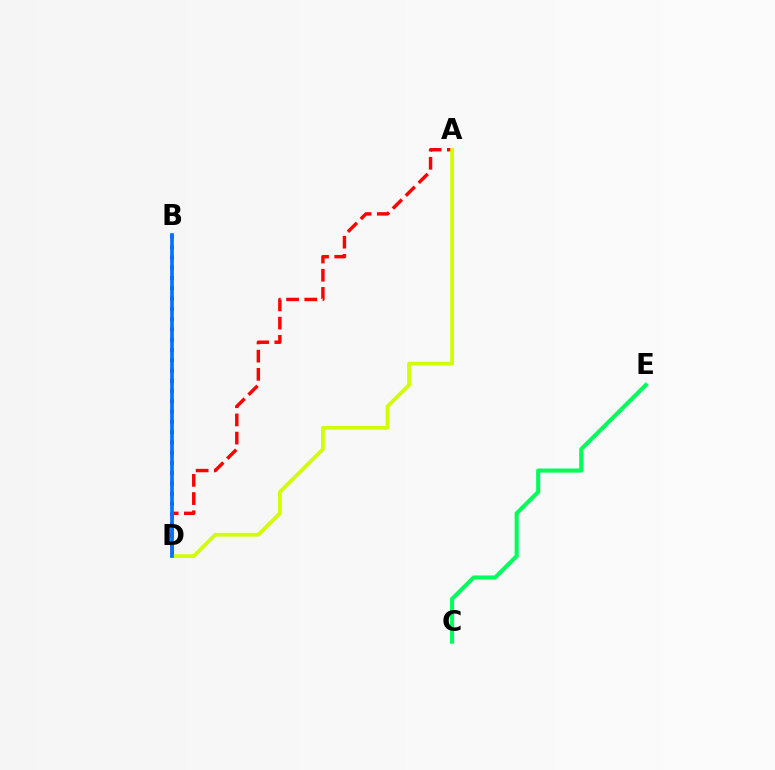{('B', 'D'): [{'color': '#b900ff', 'line_style': 'dotted', 'thickness': 2.79}, {'color': '#0074ff', 'line_style': 'solid', 'thickness': 2.66}], ('C', 'E'): [{'color': '#00ff5c', 'line_style': 'solid', 'thickness': 2.95}], ('A', 'D'): [{'color': '#ff0000', 'line_style': 'dashed', 'thickness': 2.47}, {'color': '#d1ff00', 'line_style': 'solid', 'thickness': 2.7}]}